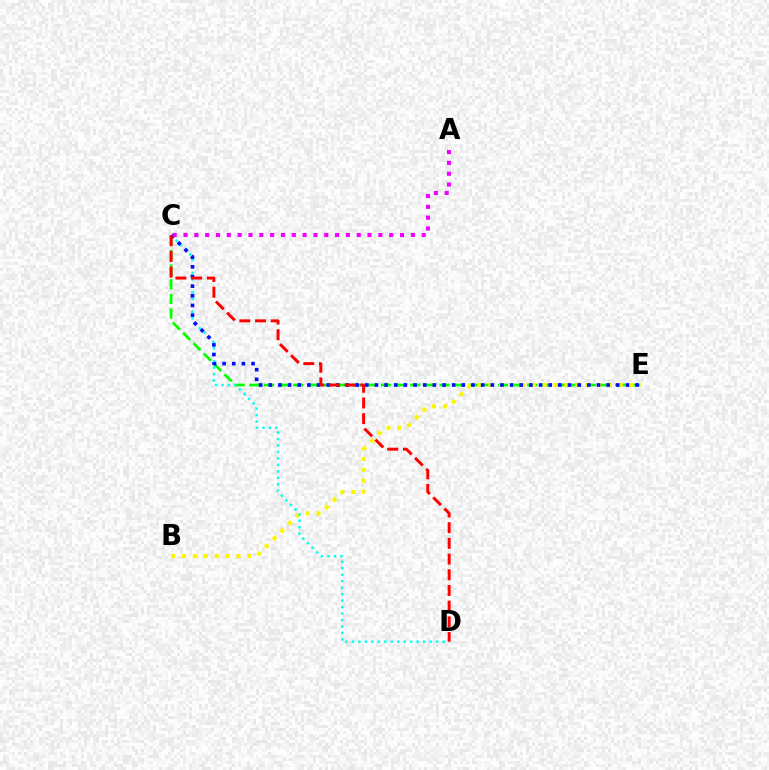{('C', 'E'): [{'color': '#08ff00', 'line_style': 'dashed', 'thickness': 1.99}, {'color': '#0010ff', 'line_style': 'dotted', 'thickness': 2.62}], ('B', 'E'): [{'color': '#fcf500', 'line_style': 'dotted', 'thickness': 2.95}], ('C', 'D'): [{'color': '#00fff6', 'line_style': 'dotted', 'thickness': 1.76}, {'color': '#ff0000', 'line_style': 'dashed', 'thickness': 2.13}], ('A', 'C'): [{'color': '#ee00ff', 'line_style': 'dotted', 'thickness': 2.94}]}